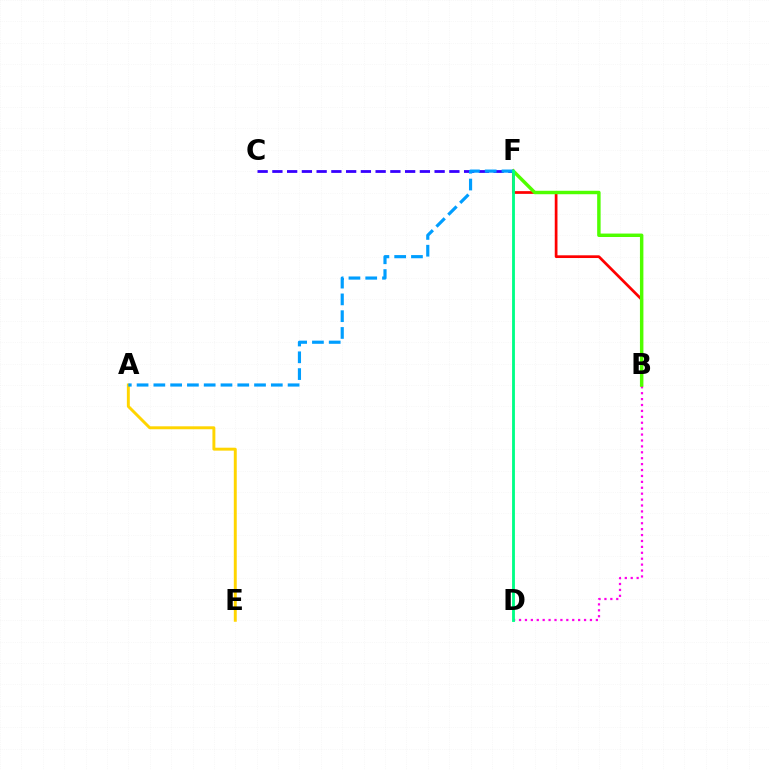{('B', 'D'): [{'color': '#ff00ed', 'line_style': 'dotted', 'thickness': 1.61}], ('C', 'F'): [{'color': '#3700ff', 'line_style': 'dashed', 'thickness': 2.0}], ('B', 'F'): [{'color': '#ff0000', 'line_style': 'solid', 'thickness': 1.96}, {'color': '#4fff00', 'line_style': 'solid', 'thickness': 2.48}], ('A', 'E'): [{'color': '#ffd500', 'line_style': 'solid', 'thickness': 2.11}], ('A', 'F'): [{'color': '#009eff', 'line_style': 'dashed', 'thickness': 2.28}], ('D', 'F'): [{'color': '#00ff86', 'line_style': 'solid', 'thickness': 2.05}]}